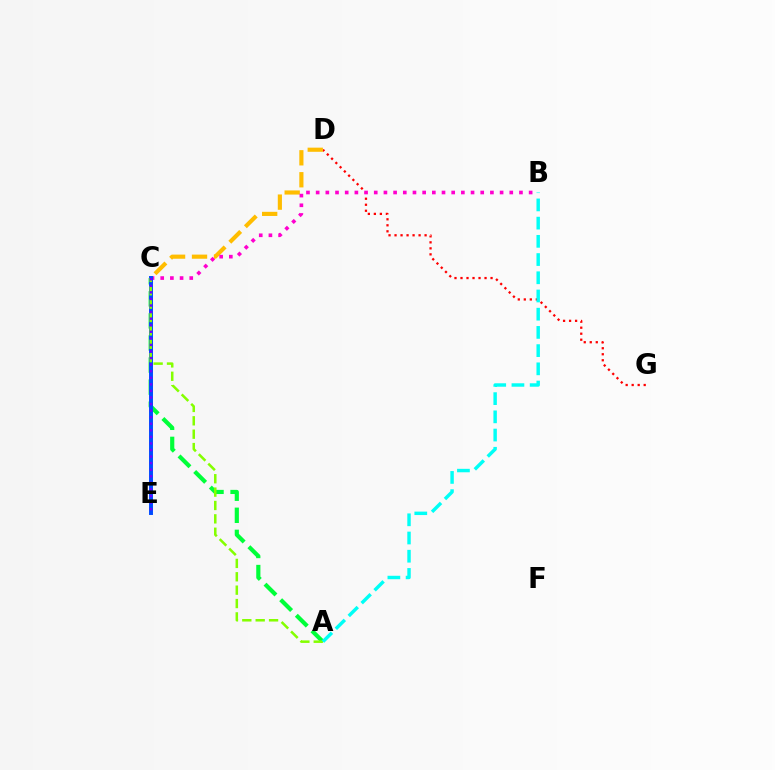{('D', 'G'): [{'color': '#ff0000', 'line_style': 'dotted', 'thickness': 1.63}], ('A', 'C'): [{'color': '#00ff39', 'line_style': 'dashed', 'thickness': 3.0}, {'color': '#84ff00', 'line_style': 'dashed', 'thickness': 1.82}], ('C', 'D'): [{'color': '#ffbd00', 'line_style': 'dashed', 'thickness': 2.98}], ('B', 'C'): [{'color': '#ff00cf', 'line_style': 'dotted', 'thickness': 2.63}], ('C', 'E'): [{'color': '#004bff', 'line_style': 'solid', 'thickness': 2.83}, {'color': '#7200ff', 'line_style': 'dotted', 'thickness': 1.78}], ('A', 'B'): [{'color': '#00fff6', 'line_style': 'dashed', 'thickness': 2.47}]}